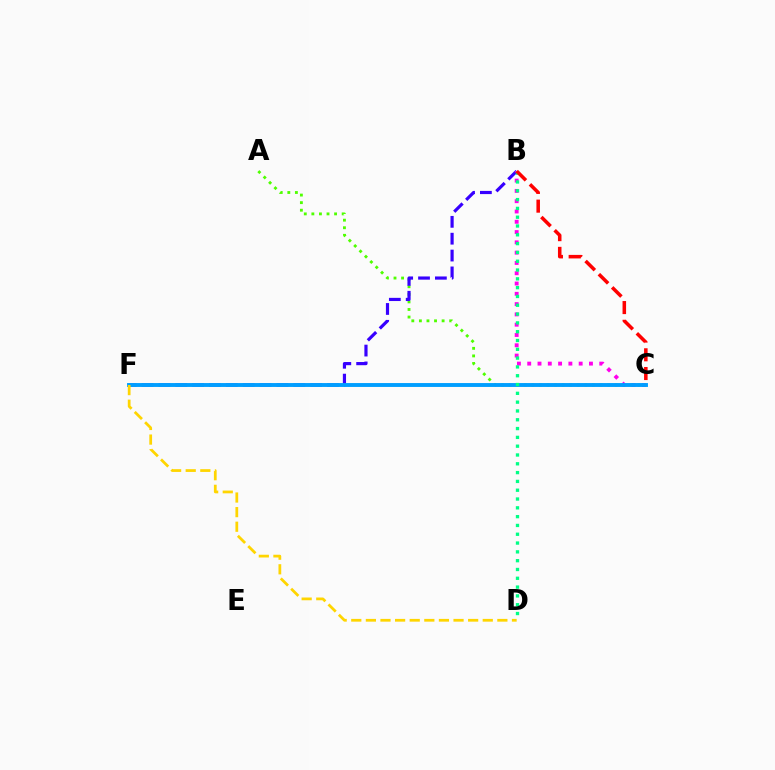{('A', 'C'): [{'color': '#4fff00', 'line_style': 'dotted', 'thickness': 2.06}], ('B', 'F'): [{'color': '#3700ff', 'line_style': 'dashed', 'thickness': 2.29}], ('B', 'C'): [{'color': '#ff00ed', 'line_style': 'dotted', 'thickness': 2.8}, {'color': '#ff0000', 'line_style': 'dashed', 'thickness': 2.54}], ('C', 'F'): [{'color': '#009eff', 'line_style': 'solid', 'thickness': 2.8}], ('D', 'F'): [{'color': '#ffd500', 'line_style': 'dashed', 'thickness': 1.98}], ('B', 'D'): [{'color': '#00ff86', 'line_style': 'dotted', 'thickness': 2.39}]}